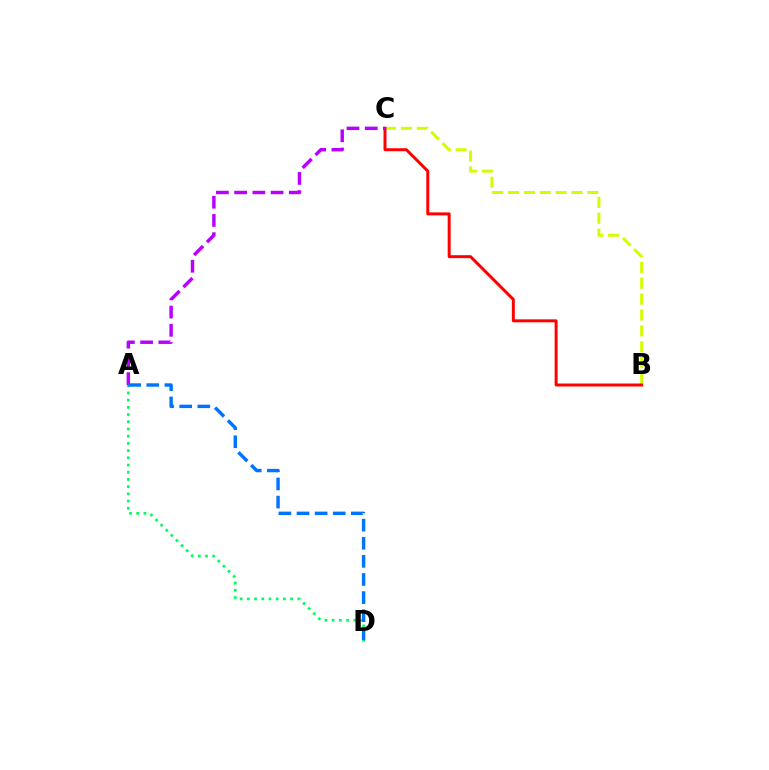{('B', 'C'): [{'color': '#d1ff00', 'line_style': 'dashed', 'thickness': 2.16}, {'color': '#ff0000', 'line_style': 'solid', 'thickness': 2.14}], ('A', 'D'): [{'color': '#00ff5c', 'line_style': 'dotted', 'thickness': 1.96}, {'color': '#0074ff', 'line_style': 'dashed', 'thickness': 2.46}], ('A', 'C'): [{'color': '#b900ff', 'line_style': 'dashed', 'thickness': 2.48}]}